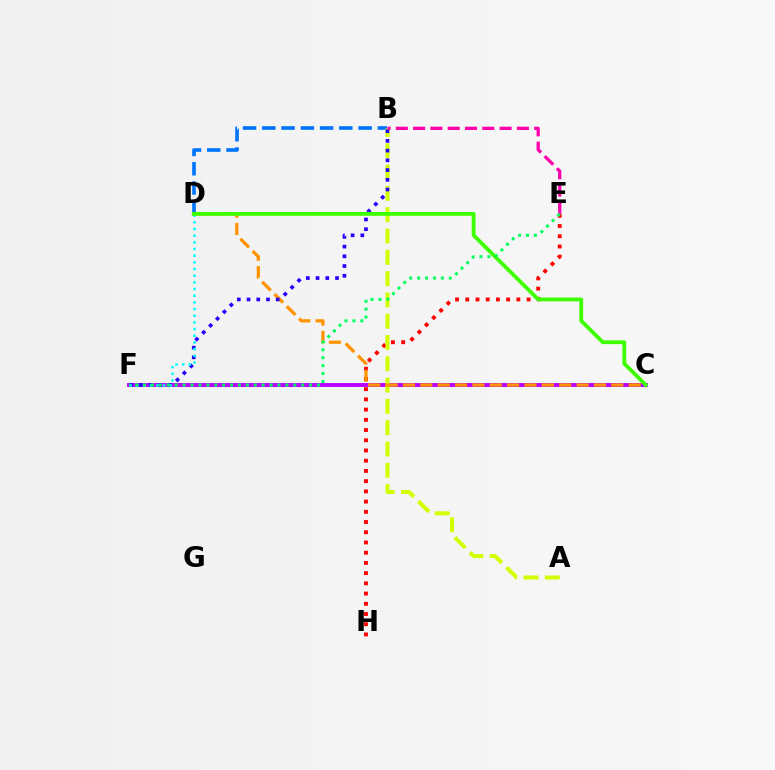{('C', 'F'): [{'color': '#b900ff', 'line_style': 'solid', 'thickness': 2.8}], ('B', 'D'): [{'color': '#0074ff', 'line_style': 'dashed', 'thickness': 2.62}], ('E', 'H'): [{'color': '#ff0000', 'line_style': 'dotted', 'thickness': 2.78}], ('A', 'B'): [{'color': '#d1ff00', 'line_style': 'dashed', 'thickness': 2.89}], ('C', 'D'): [{'color': '#ff9400', 'line_style': 'dashed', 'thickness': 2.36}, {'color': '#3dff00', 'line_style': 'solid', 'thickness': 2.73}], ('B', 'F'): [{'color': '#2500ff', 'line_style': 'dotted', 'thickness': 2.64}], ('B', 'E'): [{'color': '#ff00ac', 'line_style': 'dashed', 'thickness': 2.35}], ('D', 'F'): [{'color': '#00fff6', 'line_style': 'dotted', 'thickness': 1.81}], ('E', 'F'): [{'color': '#00ff5c', 'line_style': 'dotted', 'thickness': 2.15}]}